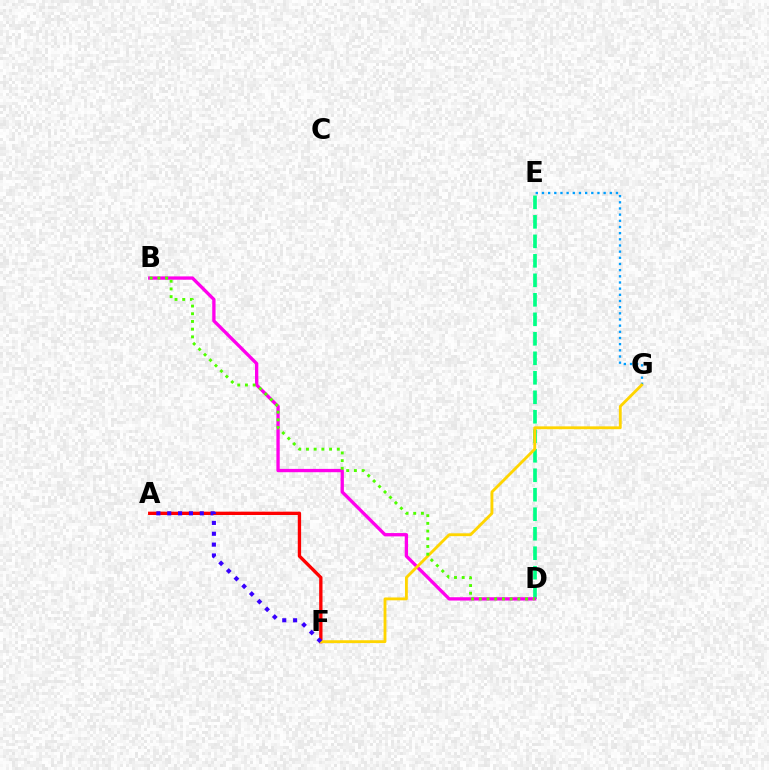{('D', 'E'): [{'color': '#00ff86', 'line_style': 'dashed', 'thickness': 2.65}], ('E', 'G'): [{'color': '#009eff', 'line_style': 'dotted', 'thickness': 1.68}], ('B', 'D'): [{'color': '#ff00ed', 'line_style': 'solid', 'thickness': 2.39}, {'color': '#4fff00', 'line_style': 'dotted', 'thickness': 2.09}], ('A', 'F'): [{'color': '#ff0000', 'line_style': 'solid', 'thickness': 2.4}, {'color': '#3700ff', 'line_style': 'dotted', 'thickness': 2.95}], ('F', 'G'): [{'color': '#ffd500', 'line_style': 'solid', 'thickness': 2.05}]}